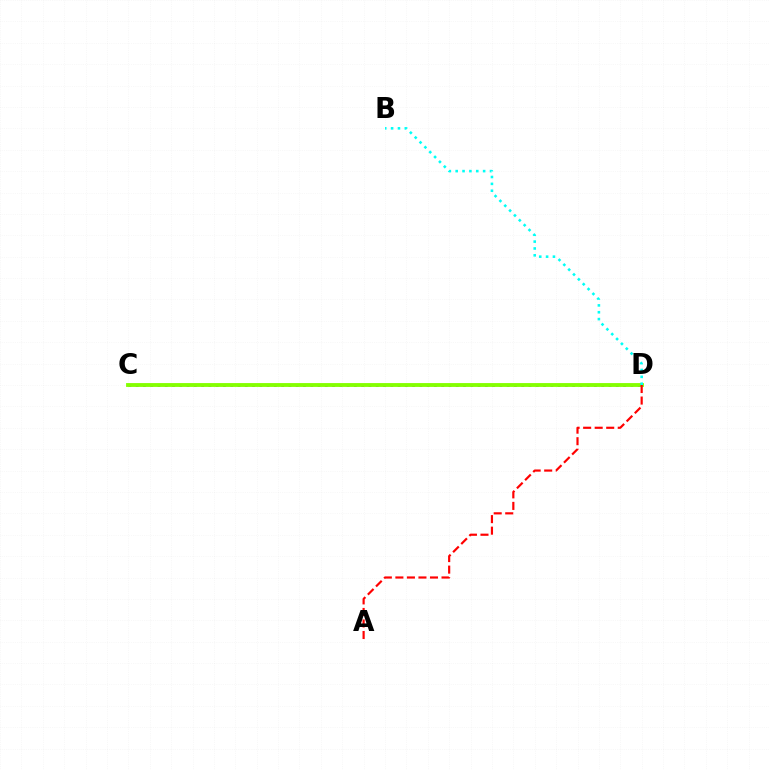{('C', 'D'): [{'color': '#7200ff', 'line_style': 'dotted', 'thickness': 1.98}, {'color': '#84ff00', 'line_style': 'solid', 'thickness': 2.77}], ('A', 'D'): [{'color': '#ff0000', 'line_style': 'dashed', 'thickness': 1.57}], ('B', 'D'): [{'color': '#00fff6', 'line_style': 'dotted', 'thickness': 1.86}]}